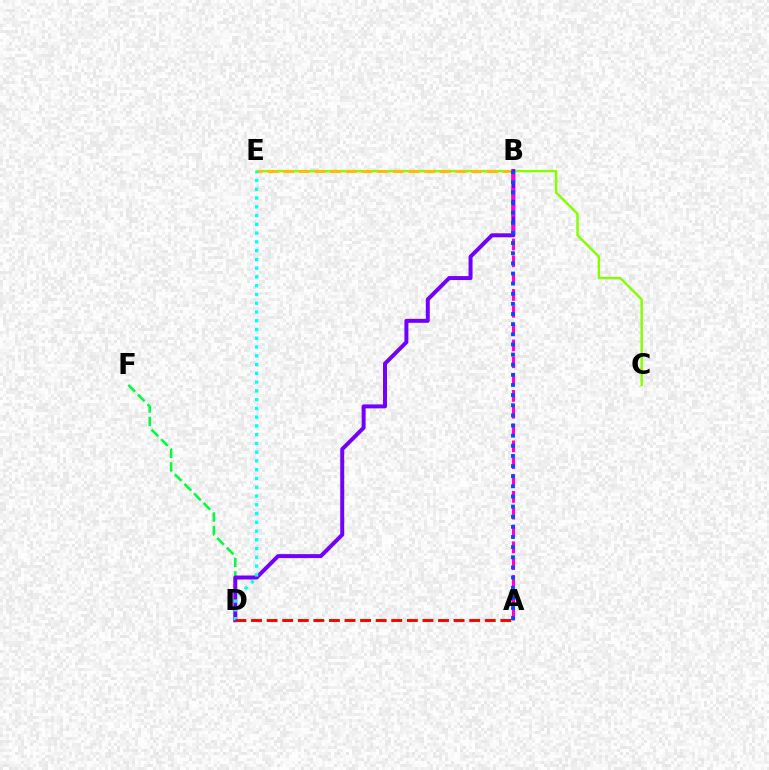{('D', 'F'): [{'color': '#00ff39', 'line_style': 'dashed', 'thickness': 1.84}], ('C', 'E'): [{'color': '#84ff00', 'line_style': 'solid', 'thickness': 1.75}], ('B', 'E'): [{'color': '#ffbd00', 'line_style': 'dashed', 'thickness': 2.13}], ('B', 'D'): [{'color': '#7200ff', 'line_style': 'solid', 'thickness': 2.86}], ('D', 'E'): [{'color': '#00fff6', 'line_style': 'dotted', 'thickness': 2.38}], ('A', 'B'): [{'color': '#ff00cf', 'line_style': 'dashed', 'thickness': 2.29}, {'color': '#004bff', 'line_style': 'dotted', 'thickness': 2.75}], ('A', 'D'): [{'color': '#ff0000', 'line_style': 'dashed', 'thickness': 2.12}]}